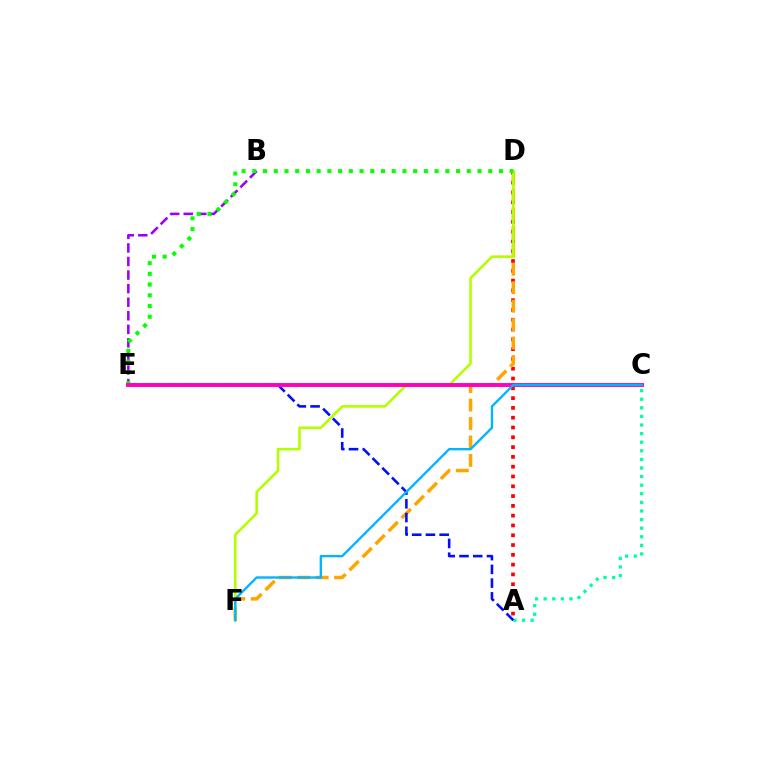{('A', 'D'): [{'color': '#ff0000', 'line_style': 'dotted', 'thickness': 2.66}], ('D', 'F'): [{'color': '#ffa500', 'line_style': 'dashed', 'thickness': 2.51}, {'color': '#b3ff00', 'line_style': 'solid', 'thickness': 1.86}], ('B', 'E'): [{'color': '#9b00ff', 'line_style': 'dashed', 'thickness': 1.84}], ('D', 'E'): [{'color': '#08ff00', 'line_style': 'dotted', 'thickness': 2.91}], ('A', 'C'): [{'color': '#00ff9d', 'line_style': 'dotted', 'thickness': 2.34}], ('A', 'E'): [{'color': '#0010ff', 'line_style': 'dashed', 'thickness': 1.87}], ('C', 'E'): [{'color': '#ff00bd', 'line_style': 'solid', 'thickness': 2.82}], ('C', 'F'): [{'color': '#00b5ff', 'line_style': 'solid', 'thickness': 1.7}]}